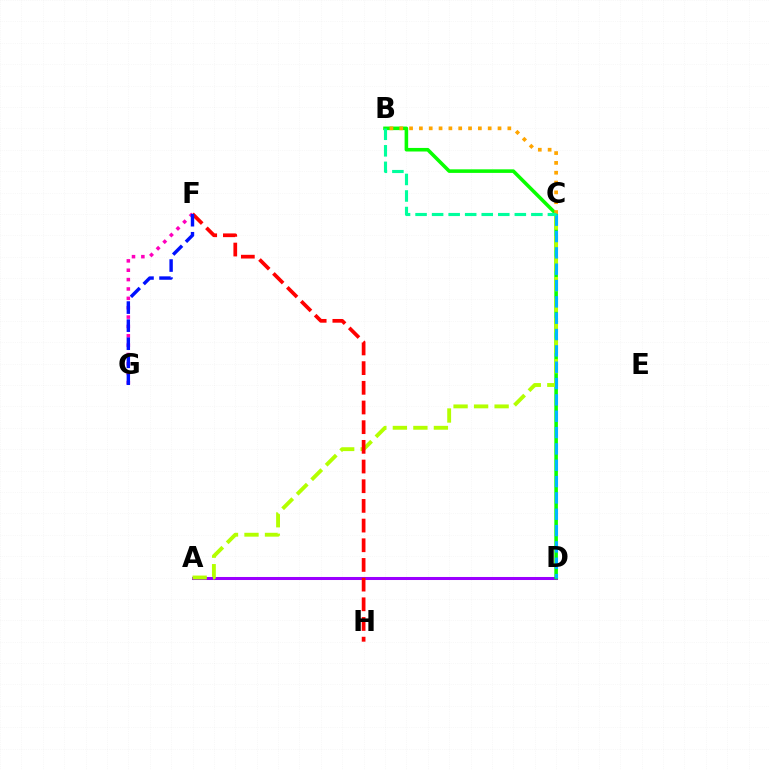{('A', 'D'): [{'color': '#9b00ff', 'line_style': 'solid', 'thickness': 2.18}], ('B', 'D'): [{'color': '#08ff00', 'line_style': 'solid', 'thickness': 2.57}], ('A', 'C'): [{'color': '#b3ff00', 'line_style': 'dashed', 'thickness': 2.79}], ('B', 'C'): [{'color': '#ffa500', 'line_style': 'dotted', 'thickness': 2.67}, {'color': '#00ff9d', 'line_style': 'dashed', 'thickness': 2.25}], ('F', 'G'): [{'color': '#ff00bd', 'line_style': 'dotted', 'thickness': 2.55}, {'color': '#0010ff', 'line_style': 'dashed', 'thickness': 2.45}], ('C', 'D'): [{'color': '#00b5ff', 'line_style': 'dashed', 'thickness': 2.22}], ('F', 'H'): [{'color': '#ff0000', 'line_style': 'dashed', 'thickness': 2.67}]}